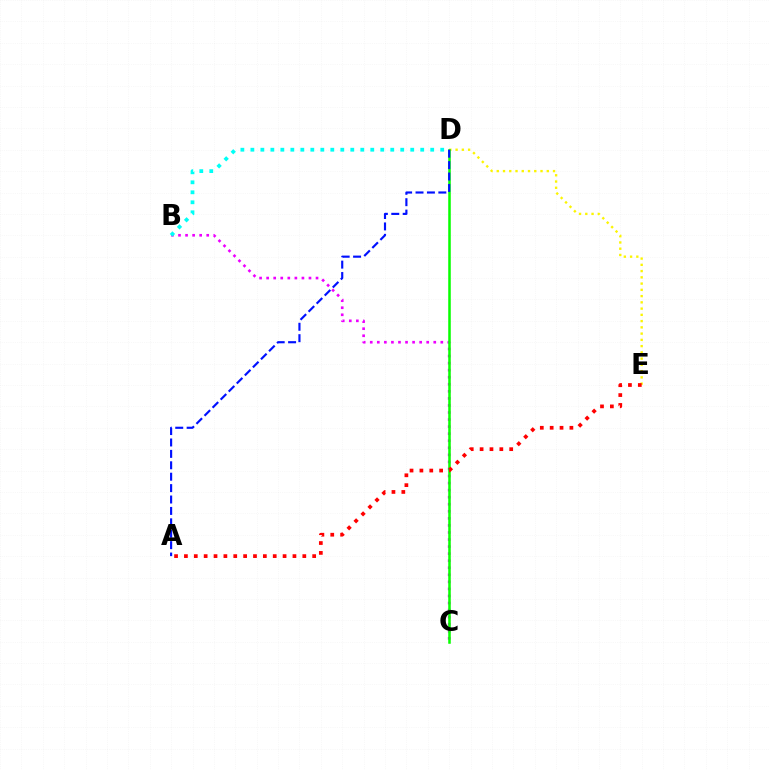{('D', 'E'): [{'color': '#fcf500', 'line_style': 'dotted', 'thickness': 1.7}], ('B', 'C'): [{'color': '#ee00ff', 'line_style': 'dotted', 'thickness': 1.92}], ('B', 'D'): [{'color': '#00fff6', 'line_style': 'dotted', 'thickness': 2.71}], ('C', 'D'): [{'color': '#08ff00', 'line_style': 'solid', 'thickness': 1.83}], ('A', 'E'): [{'color': '#ff0000', 'line_style': 'dotted', 'thickness': 2.68}], ('A', 'D'): [{'color': '#0010ff', 'line_style': 'dashed', 'thickness': 1.55}]}